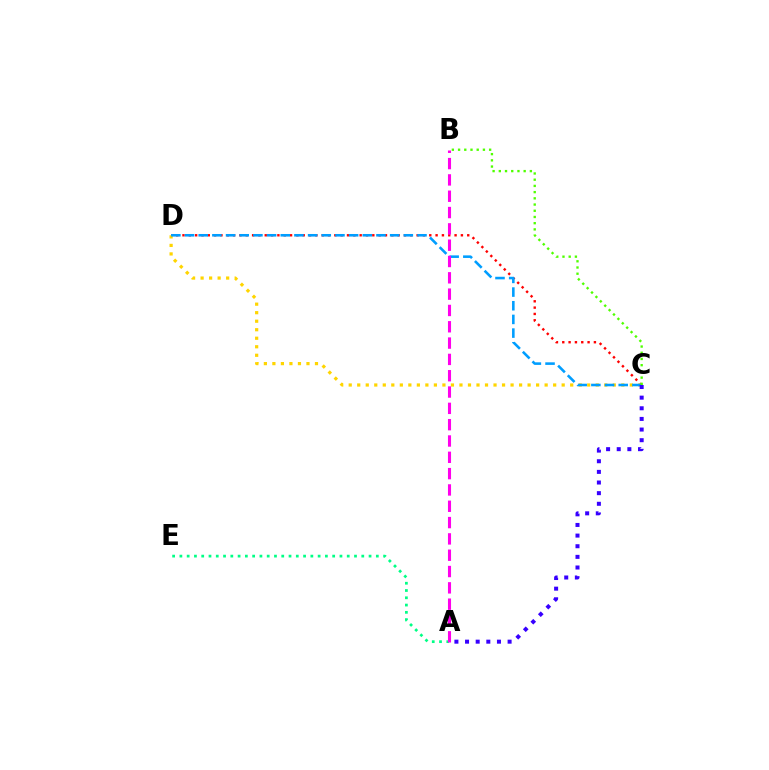{('C', 'D'): [{'color': '#ff0000', 'line_style': 'dotted', 'thickness': 1.72}, {'color': '#ffd500', 'line_style': 'dotted', 'thickness': 2.31}, {'color': '#009eff', 'line_style': 'dashed', 'thickness': 1.86}], ('A', 'E'): [{'color': '#00ff86', 'line_style': 'dotted', 'thickness': 1.98}], ('A', 'B'): [{'color': '#ff00ed', 'line_style': 'dashed', 'thickness': 2.22}], ('B', 'C'): [{'color': '#4fff00', 'line_style': 'dotted', 'thickness': 1.69}], ('A', 'C'): [{'color': '#3700ff', 'line_style': 'dotted', 'thickness': 2.89}]}